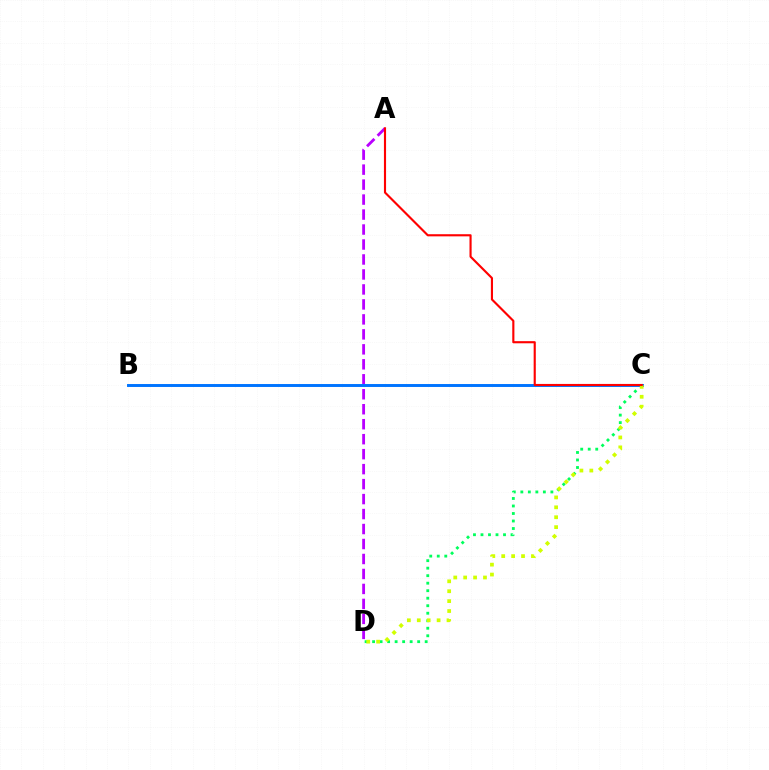{('A', 'D'): [{'color': '#b900ff', 'line_style': 'dashed', 'thickness': 2.03}], ('C', 'D'): [{'color': '#00ff5c', 'line_style': 'dotted', 'thickness': 2.04}, {'color': '#d1ff00', 'line_style': 'dotted', 'thickness': 2.69}], ('B', 'C'): [{'color': '#0074ff', 'line_style': 'solid', 'thickness': 2.11}], ('A', 'C'): [{'color': '#ff0000', 'line_style': 'solid', 'thickness': 1.54}]}